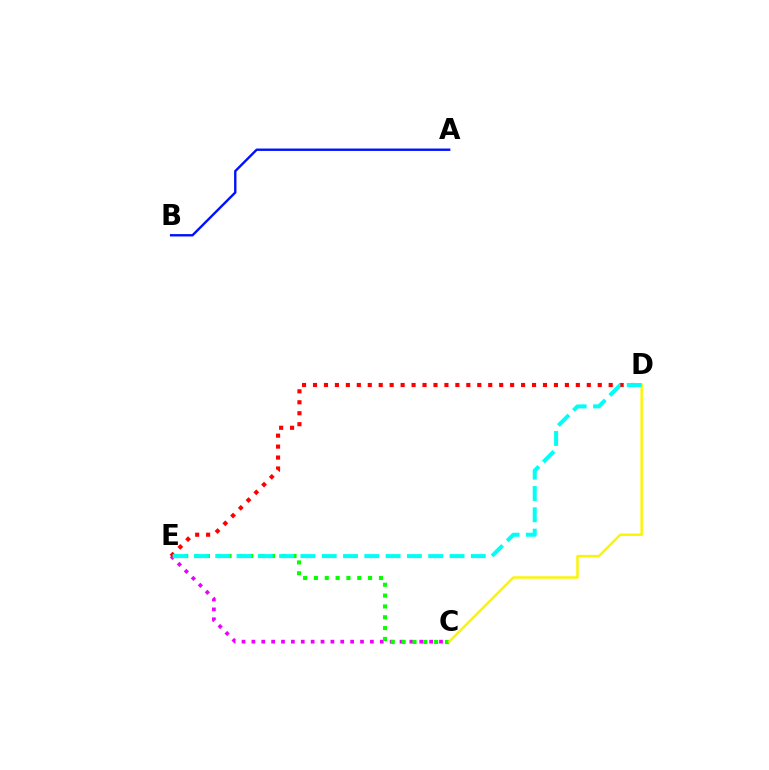{('C', 'E'): [{'color': '#ee00ff', 'line_style': 'dotted', 'thickness': 2.68}, {'color': '#08ff00', 'line_style': 'dotted', 'thickness': 2.94}], ('D', 'E'): [{'color': '#ff0000', 'line_style': 'dotted', 'thickness': 2.98}, {'color': '#00fff6', 'line_style': 'dashed', 'thickness': 2.89}], ('C', 'D'): [{'color': '#fcf500', 'line_style': 'solid', 'thickness': 1.76}], ('A', 'B'): [{'color': '#0010ff', 'line_style': 'solid', 'thickness': 1.71}]}